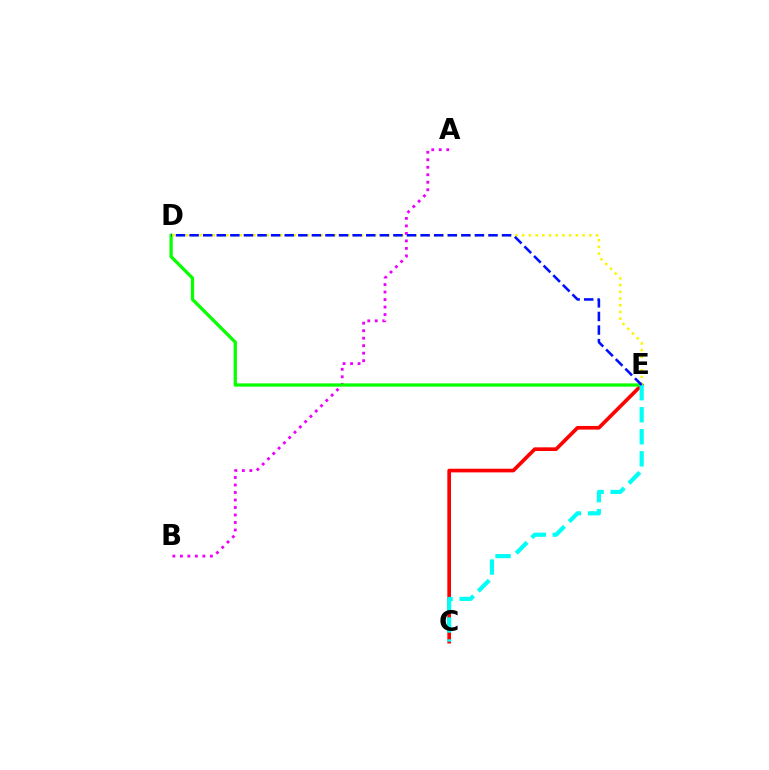{('C', 'E'): [{'color': '#ff0000', 'line_style': 'solid', 'thickness': 2.63}, {'color': '#00fff6', 'line_style': 'dashed', 'thickness': 2.99}], ('A', 'B'): [{'color': '#ee00ff', 'line_style': 'dotted', 'thickness': 2.04}], ('D', 'E'): [{'color': '#08ff00', 'line_style': 'solid', 'thickness': 2.34}, {'color': '#fcf500', 'line_style': 'dotted', 'thickness': 1.83}, {'color': '#0010ff', 'line_style': 'dashed', 'thickness': 1.85}]}